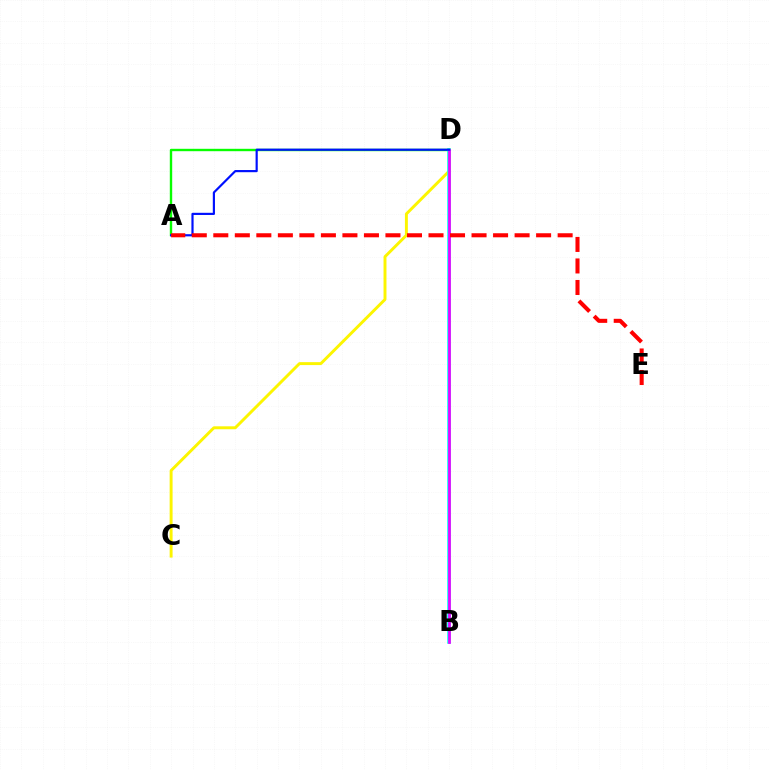{('C', 'D'): [{'color': '#fcf500', 'line_style': 'solid', 'thickness': 2.11}], ('A', 'D'): [{'color': '#08ff00', 'line_style': 'solid', 'thickness': 1.72}, {'color': '#0010ff', 'line_style': 'solid', 'thickness': 1.57}], ('B', 'D'): [{'color': '#00fff6', 'line_style': 'solid', 'thickness': 2.56}, {'color': '#ee00ff', 'line_style': 'solid', 'thickness': 1.95}], ('A', 'E'): [{'color': '#ff0000', 'line_style': 'dashed', 'thickness': 2.92}]}